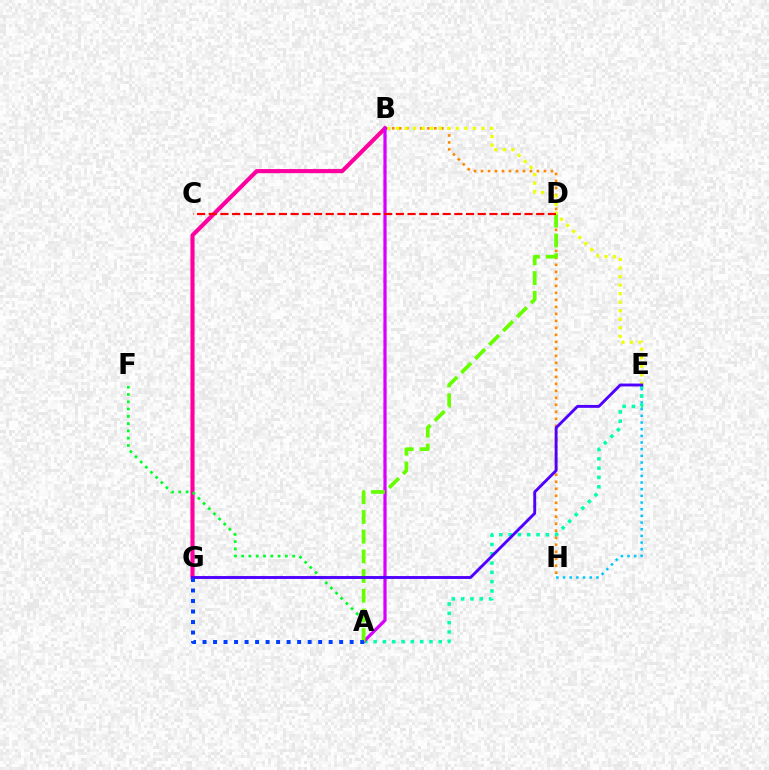{('E', 'H'): [{'color': '#00c7ff', 'line_style': 'dotted', 'thickness': 1.81}], ('B', 'H'): [{'color': '#ff8800', 'line_style': 'dotted', 'thickness': 1.9}], ('B', 'G'): [{'color': '#ff00a0', 'line_style': 'solid', 'thickness': 2.96}], ('A', 'E'): [{'color': '#00ffaf', 'line_style': 'dotted', 'thickness': 2.53}], ('A', 'B'): [{'color': '#d600ff', 'line_style': 'solid', 'thickness': 2.32}], ('A', 'F'): [{'color': '#00ff27', 'line_style': 'dotted', 'thickness': 1.98}], ('A', 'D'): [{'color': '#66ff00', 'line_style': 'dashed', 'thickness': 2.68}], ('B', 'E'): [{'color': '#eeff00', 'line_style': 'dotted', 'thickness': 2.32}], ('C', 'D'): [{'color': '#ff0000', 'line_style': 'dashed', 'thickness': 1.59}], ('E', 'G'): [{'color': '#4f00ff', 'line_style': 'solid', 'thickness': 2.08}], ('A', 'G'): [{'color': '#003fff', 'line_style': 'dotted', 'thickness': 2.86}]}